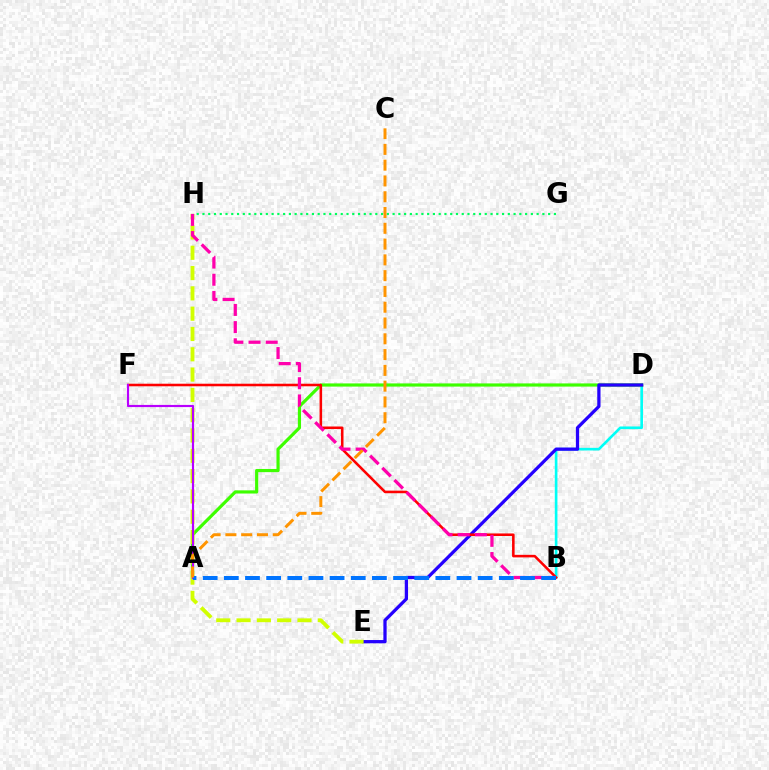{('B', 'D'): [{'color': '#00fff6', 'line_style': 'solid', 'thickness': 1.9}], ('G', 'H'): [{'color': '#00ff5c', 'line_style': 'dotted', 'thickness': 1.57}], ('A', 'D'): [{'color': '#3dff00', 'line_style': 'solid', 'thickness': 2.29}], ('D', 'E'): [{'color': '#2500ff', 'line_style': 'solid', 'thickness': 2.34}], ('E', 'H'): [{'color': '#d1ff00', 'line_style': 'dashed', 'thickness': 2.76}], ('B', 'F'): [{'color': '#ff0000', 'line_style': 'solid', 'thickness': 1.84}], ('B', 'H'): [{'color': '#ff00ac', 'line_style': 'dashed', 'thickness': 2.33}], ('A', 'F'): [{'color': '#b900ff', 'line_style': 'solid', 'thickness': 1.56}], ('A', 'B'): [{'color': '#0074ff', 'line_style': 'dashed', 'thickness': 2.87}], ('A', 'C'): [{'color': '#ff9400', 'line_style': 'dashed', 'thickness': 2.14}]}